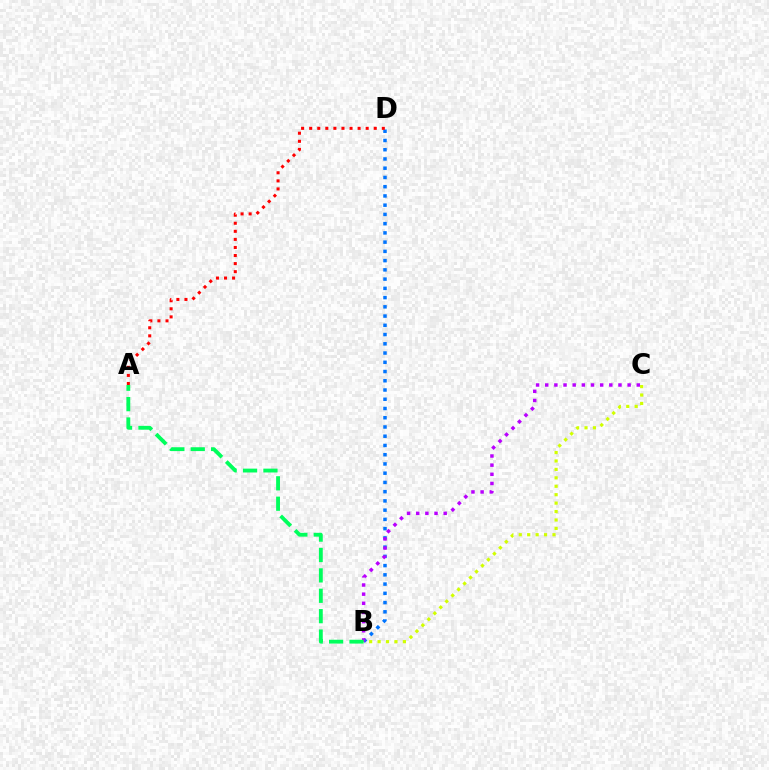{('B', 'D'): [{'color': '#0074ff', 'line_style': 'dotted', 'thickness': 2.51}], ('A', 'D'): [{'color': '#ff0000', 'line_style': 'dotted', 'thickness': 2.19}], ('B', 'C'): [{'color': '#b900ff', 'line_style': 'dotted', 'thickness': 2.49}, {'color': '#d1ff00', 'line_style': 'dotted', 'thickness': 2.29}], ('A', 'B'): [{'color': '#00ff5c', 'line_style': 'dashed', 'thickness': 2.77}]}